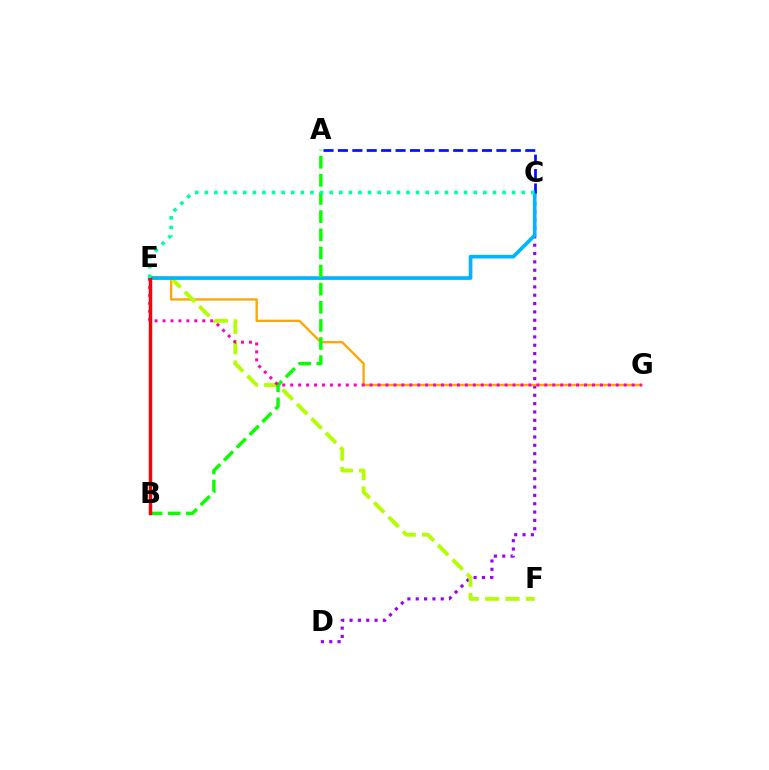{('C', 'D'): [{'color': '#9b00ff', 'line_style': 'dotted', 'thickness': 2.27}], ('E', 'G'): [{'color': '#ffa500', 'line_style': 'solid', 'thickness': 1.66}, {'color': '#ff00bd', 'line_style': 'dotted', 'thickness': 2.16}], ('E', 'F'): [{'color': '#b3ff00', 'line_style': 'dashed', 'thickness': 2.77}], ('C', 'E'): [{'color': '#00b5ff', 'line_style': 'solid', 'thickness': 2.65}, {'color': '#00ff9d', 'line_style': 'dotted', 'thickness': 2.61}], ('A', 'B'): [{'color': '#08ff00', 'line_style': 'dashed', 'thickness': 2.46}], ('A', 'C'): [{'color': '#0010ff', 'line_style': 'dashed', 'thickness': 1.96}], ('B', 'E'): [{'color': '#ff0000', 'line_style': 'solid', 'thickness': 2.47}]}